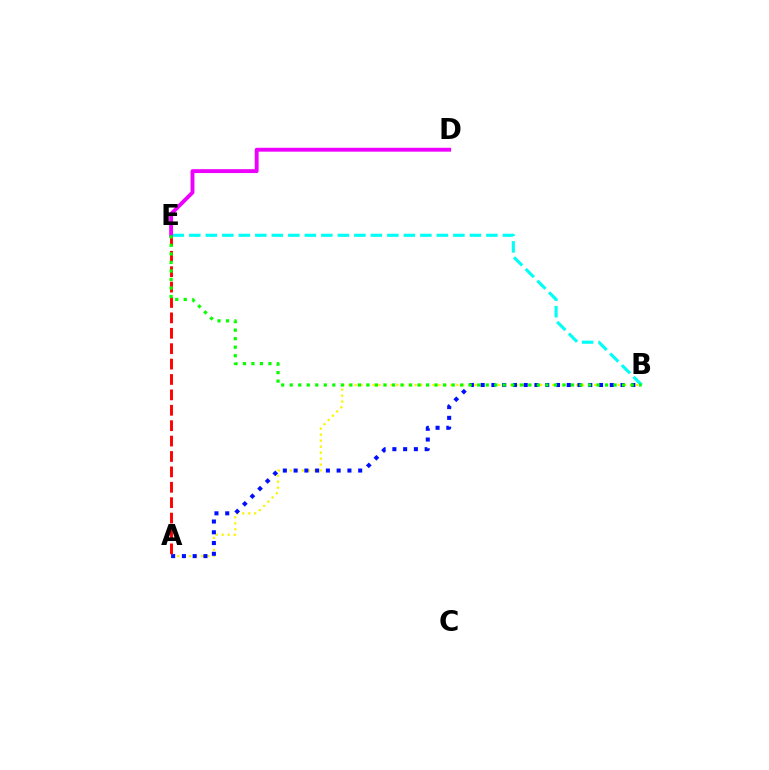{('A', 'B'): [{'color': '#fcf500', 'line_style': 'dotted', 'thickness': 1.63}, {'color': '#0010ff', 'line_style': 'dotted', 'thickness': 2.92}], ('B', 'E'): [{'color': '#00fff6', 'line_style': 'dashed', 'thickness': 2.24}, {'color': '#08ff00', 'line_style': 'dotted', 'thickness': 2.32}], ('A', 'E'): [{'color': '#ff0000', 'line_style': 'dashed', 'thickness': 2.09}], ('D', 'E'): [{'color': '#ee00ff', 'line_style': 'solid', 'thickness': 2.79}]}